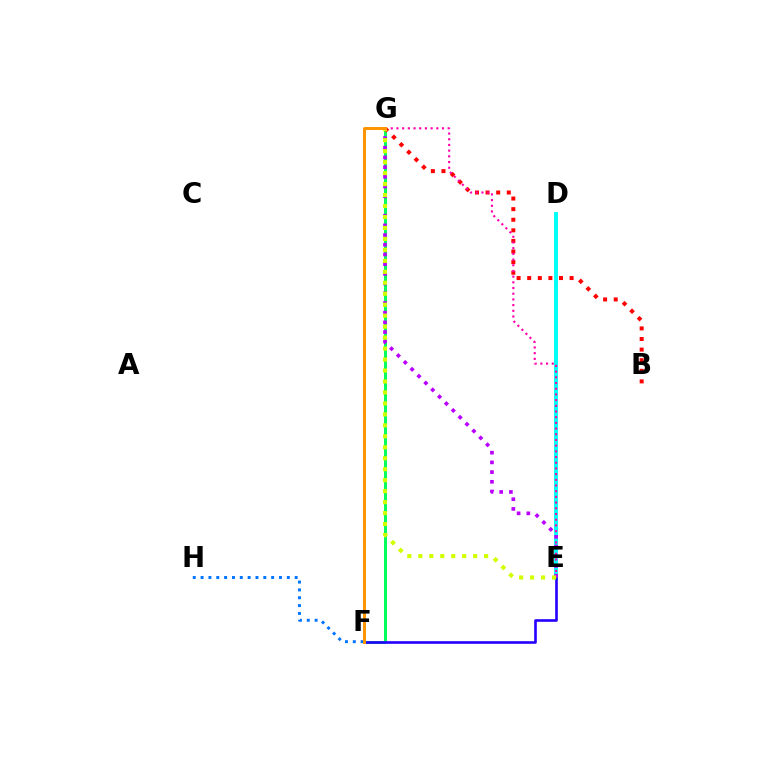{('D', 'E'): [{'color': '#00fff6', 'line_style': 'solid', 'thickness': 2.82}], ('F', 'G'): [{'color': '#00ff5c', 'line_style': 'solid', 'thickness': 2.14}, {'color': '#3dff00', 'line_style': 'dotted', 'thickness': 2.01}, {'color': '#ff9400', 'line_style': 'solid', 'thickness': 2.14}], ('B', 'G'): [{'color': '#ff0000', 'line_style': 'dotted', 'thickness': 2.88}], ('E', 'F'): [{'color': '#2500ff', 'line_style': 'solid', 'thickness': 1.89}], ('F', 'H'): [{'color': '#0074ff', 'line_style': 'dotted', 'thickness': 2.13}], ('E', 'G'): [{'color': '#ff00ac', 'line_style': 'dotted', 'thickness': 1.55}, {'color': '#b900ff', 'line_style': 'dotted', 'thickness': 2.64}, {'color': '#d1ff00', 'line_style': 'dotted', 'thickness': 2.98}]}